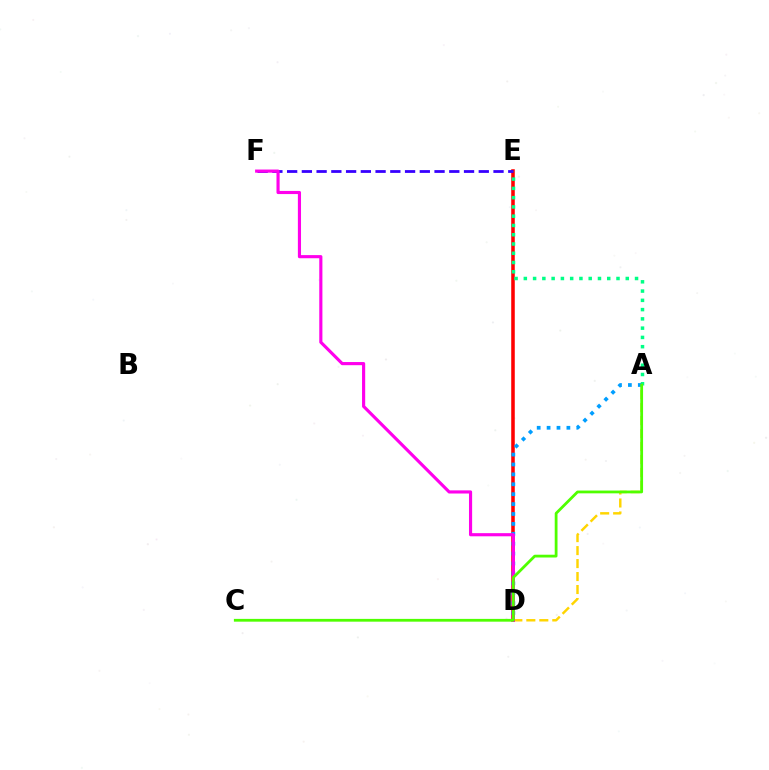{('A', 'D'): [{'color': '#ffd500', 'line_style': 'dashed', 'thickness': 1.76}, {'color': '#009eff', 'line_style': 'dotted', 'thickness': 2.69}], ('D', 'E'): [{'color': '#ff0000', 'line_style': 'solid', 'thickness': 2.55}], ('E', 'F'): [{'color': '#3700ff', 'line_style': 'dashed', 'thickness': 2.0}], ('A', 'E'): [{'color': '#00ff86', 'line_style': 'dotted', 'thickness': 2.52}], ('D', 'F'): [{'color': '#ff00ed', 'line_style': 'solid', 'thickness': 2.26}], ('A', 'C'): [{'color': '#4fff00', 'line_style': 'solid', 'thickness': 2.0}]}